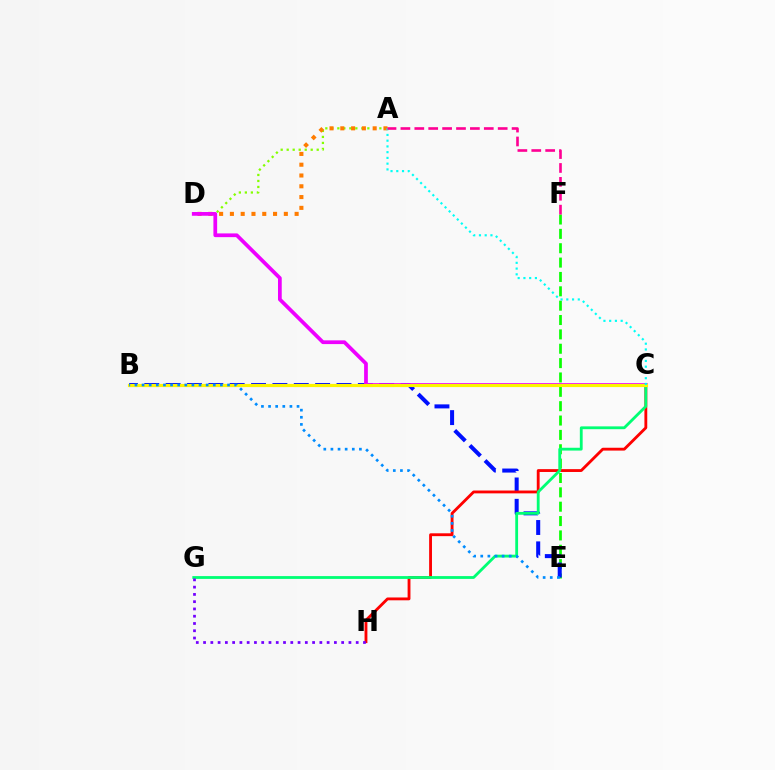{('E', 'F'): [{'color': '#08ff00', 'line_style': 'dashed', 'thickness': 1.95}], ('A', 'D'): [{'color': '#84ff00', 'line_style': 'dotted', 'thickness': 1.63}, {'color': '#ff7c00', 'line_style': 'dotted', 'thickness': 2.93}], ('B', 'E'): [{'color': '#0010ff', 'line_style': 'dashed', 'thickness': 2.9}, {'color': '#008cff', 'line_style': 'dotted', 'thickness': 1.93}], ('C', 'H'): [{'color': '#ff0000', 'line_style': 'solid', 'thickness': 2.05}], ('C', 'D'): [{'color': '#ee00ff', 'line_style': 'solid', 'thickness': 2.69}], ('C', 'G'): [{'color': '#00ff74', 'line_style': 'solid', 'thickness': 2.03}], ('G', 'H'): [{'color': '#7200ff', 'line_style': 'dotted', 'thickness': 1.97}], ('B', 'C'): [{'color': '#fcf500', 'line_style': 'solid', 'thickness': 2.27}], ('A', 'C'): [{'color': '#00fff6', 'line_style': 'dotted', 'thickness': 1.56}], ('A', 'F'): [{'color': '#ff0094', 'line_style': 'dashed', 'thickness': 1.89}]}